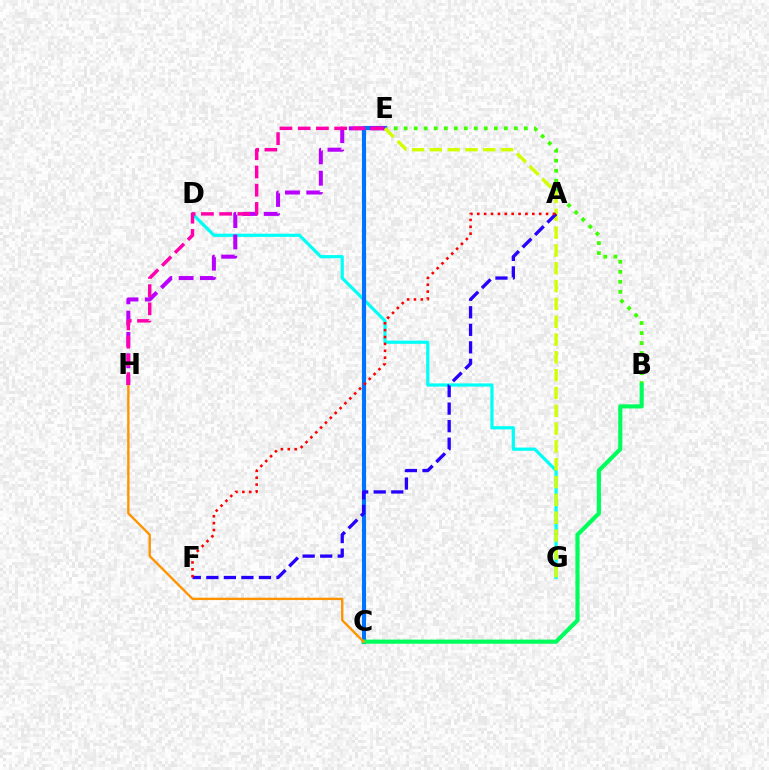{('B', 'E'): [{'color': '#3dff00', 'line_style': 'dotted', 'thickness': 2.72}], ('D', 'G'): [{'color': '#00fff6', 'line_style': 'solid', 'thickness': 2.3}], ('C', 'E'): [{'color': '#0074ff', 'line_style': 'solid', 'thickness': 2.97}], ('E', 'H'): [{'color': '#b900ff', 'line_style': 'dashed', 'thickness': 2.9}, {'color': '#ff00ac', 'line_style': 'dashed', 'thickness': 2.48}], ('B', 'C'): [{'color': '#00ff5c', 'line_style': 'solid', 'thickness': 2.99}], ('C', 'H'): [{'color': '#ff9400', 'line_style': 'solid', 'thickness': 1.7}], ('E', 'G'): [{'color': '#d1ff00', 'line_style': 'dashed', 'thickness': 2.42}], ('A', 'F'): [{'color': '#2500ff', 'line_style': 'dashed', 'thickness': 2.38}, {'color': '#ff0000', 'line_style': 'dotted', 'thickness': 1.87}]}